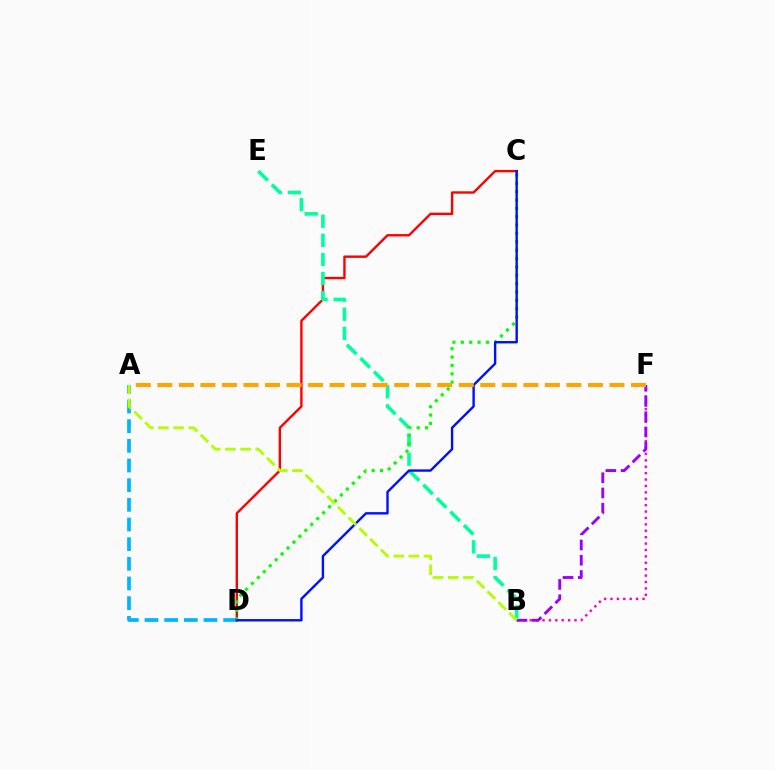{('C', 'D'): [{'color': '#ff0000', 'line_style': 'solid', 'thickness': 1.72}, {'color': '#08ff00', 'line_style': 'dotted', 'thickness': 2.27}, {'color': '#0010ff', 'line_style': 'solid', 'thickness': 1.72}], ('B', 'E'): [{'color': '#00ff9d', 'line_style': 'dashed', 'thickness': 2.59}], ('A', 'D'): [{'color': '#00b5ff', 'line_style': 'dashed', 'thickness': 2.67}], ('B', 'F'): [{'color': '#ff00bd', 'line_style': 'dotted', 'thickness': 1.74}, {'color': '#9b00ff', 'line_style': 'dashed', 'thickness': 2.07}], ('A', 'F'): [{'color': '#ffa500', 'line_style': 'dashed', 'thickness': 2.92}], ('A', 'B'): [{'color': '#b3ff00', 'line_style': 'dashed', 'thickness': 2.06}]}